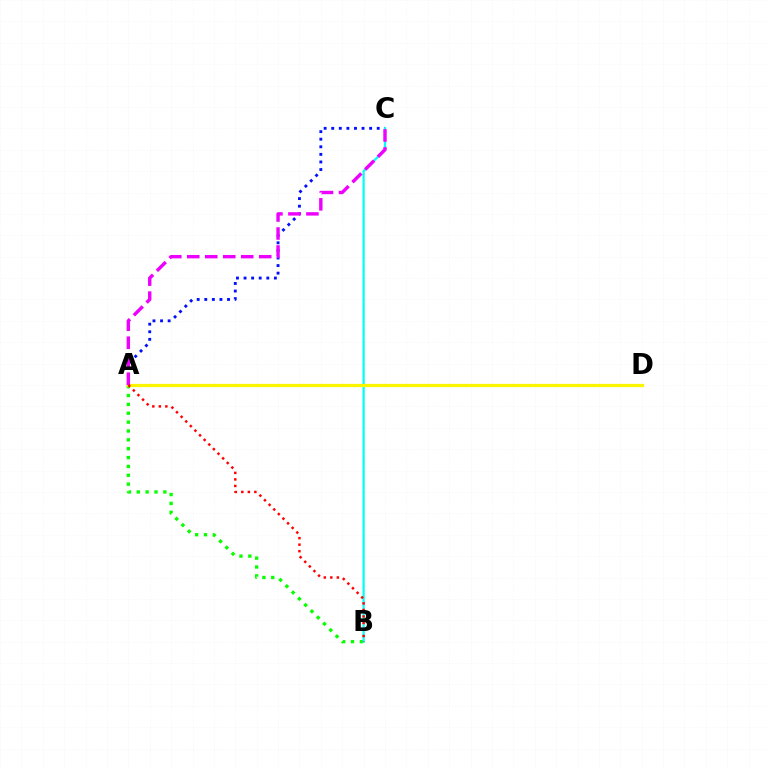{('A', 'B'): [{'color': '#08ff00', 'line_style': 'dotted', 'thickness': 2.41}, {'color': '#ff0000', 'line_style': 'dotted', 'thickness': 1.77}], ('A', 'C'): [{'color': '#0010ff', 'line_style': 'dotted', 'thickness': 2.06}, {'color': '#ee00ff', 'line_style': 'dashed', 'thickness': 2.44}], ('B', 'C'): [{'color': '#00fff6', 'line_style': 'solid', 'thickness': 1.6}], ('A', 'D'): [{'color': '#fcf500', 'line_style': 'solid', 'thickness': 2.34}]}